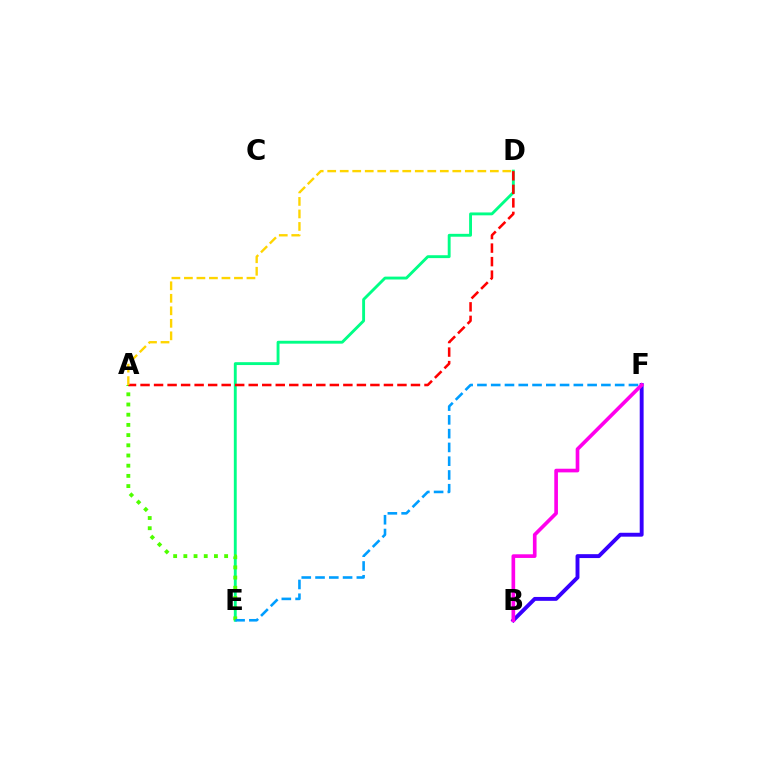{('D', 'E'): [{'color': '#00ff86', 'line_style': 'solid', 'thickness': 2.07}], ('B', 'F'): [{'color': '#3700ff', 'line_style': 'solid', 'thickness': 2.81}, {'color': '#ff00ed', 'line_style': 'solid', 'thickness': 2.63}], ('A', 'E'): [{'color': '#4fff00', 'line_style': 'dotted', 'thickness': 2.77}], ('E', 'F'): [{'color': '#009eff', 'line_style': 'dashed', 'thickness': 1.87}], ('A', 'D'): [{'color': '#ff0000', 'line_style': 'dashed', 'thickness': 1.84}, {'color': '#ffd500', 'line_style': 'dashed', 'thickness': 1.7}]}